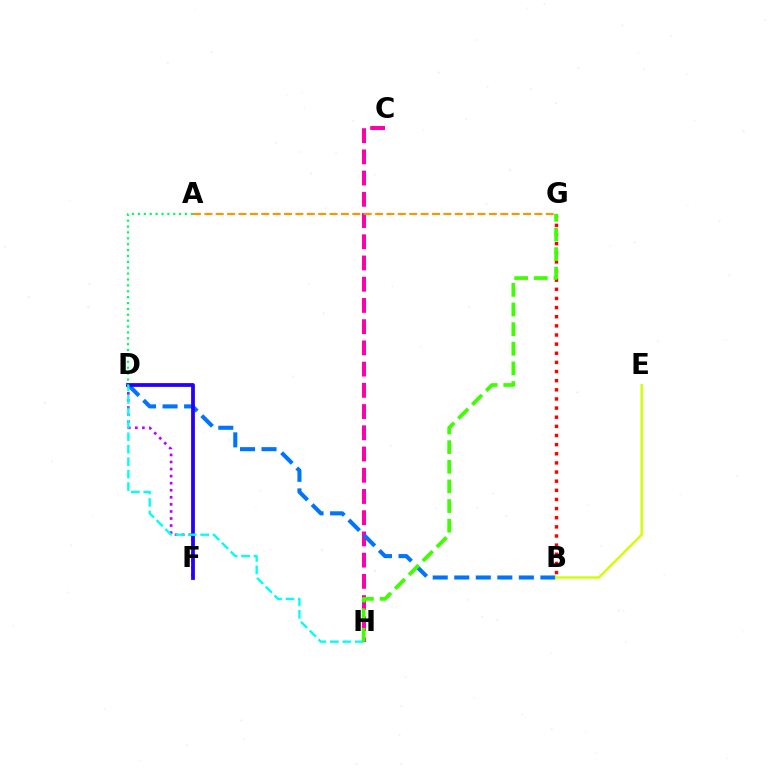{('C', 'H'): [{'color': '#ff00ac', 'line_style': 'dashed', 'thickness': 2.88}], ('B', 'D'): [{'color': '#0074ff', 'line_style': 'dashed', 'thickness': 2.93}], ('B', 'E'): [{'color': '#d1ff00', 'line_style': 'solid', 'thickness': 1.74}], ('D', 'F'): [{'color': '#b900ff', 'line_style': 'dotted', 'thickness': 1.92}, {'color': '#2500ff', 'line_style': 'solid', 'thickness': 2.72}], ('D', 'H'): [{'color': '#00fff6', 'line_style': 'dashed', 'thickness': 1.69}], ('B', 'G'): [{'color': '#ff0000', 'line_style': 'dotted', 'thickness': 2.48}], ('A', 'G'): [{'color': '#ff9400', 'line_style': 'dashed', 'thickness': 1.55}], ('A', 'D'): [{'color': '#00ff5c', 'line_style': 'dotted', 'thickness': 1.6}], ('G', 'H'): [{'color': '#3dff00', 'line_style': 'dashed', 'thickness': 2.67}]}